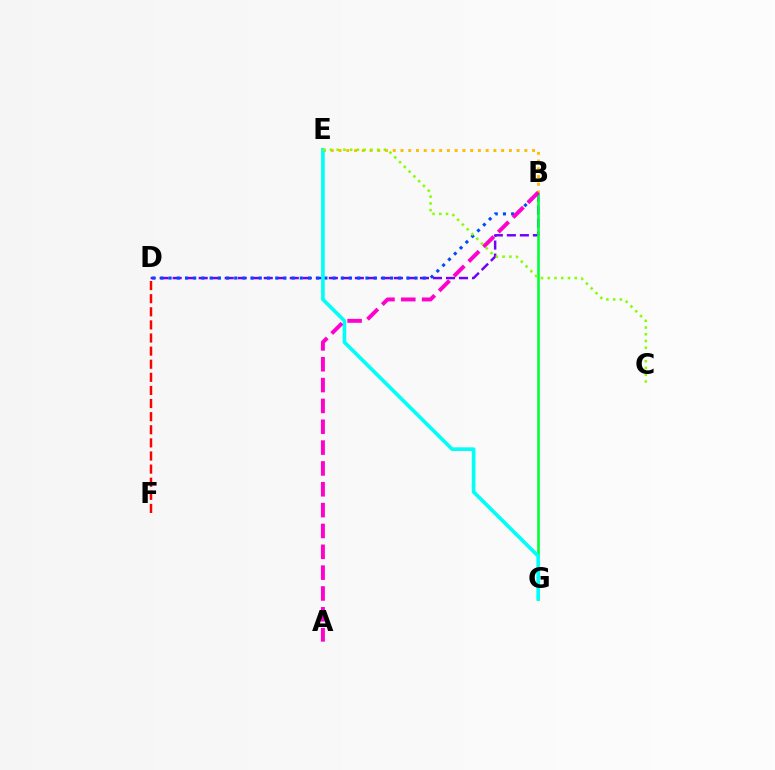{('B', 'D'): [{'color': '#7200ff', 'line_style': 'dashed', 'thickness': 1.77}, {'color': '#004bff', 'line_style': 'dotted', 'thickness': 2.23}], ('B', 'G'): [{'color': '#00ff39', 'line_style': 'solid', 'thickness': 1.9}], ('D', 'F'): [{'color': '#ff0000', 'line_style': 'dashed', 'thickness': 1.78}], ('B', 'E'): [{'color': '#ffbd00', 'line_style': 'dotted', 'thickness': 2.1}], ('E', 'G'): [{'color': '#00fff6', 'line_style': 'solid', 'thickness': 2.63}], ('A', 'B'): [{'color': '#ff00cf', 'line_style': 'dashed', 'thickness': 2.83}], ('C', 'E'): [{'color': '#84ff00', 'line_style': 'dotted', 'thickness': 1.83}]}